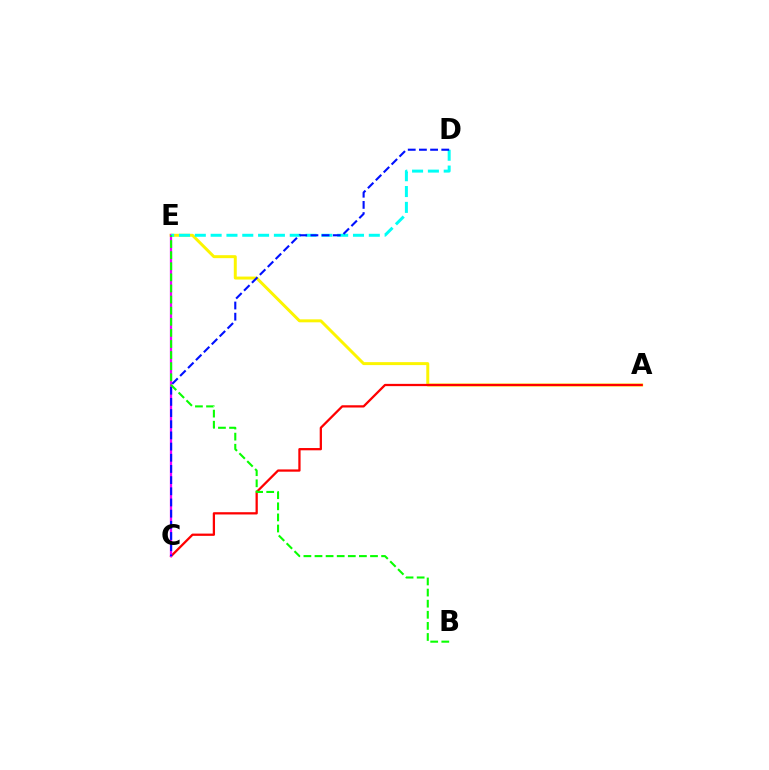{('A', 'E'): [{'color': '#fcf500', 'line_style': 'solid', 'thickness': 2.13}], ('A', 'C'): [{'color': '#ff0000', 'line_style': 'solid', 'thickness': 1.63}], ('C', 'E'): [{'color': '#ee00ff', 'line_style': 'solid', 'thickness': 1.64}], ('D', 'E'): [{'color': '#00fff6', 'line_style': 'dashed', 'thickness': 2.15}], ('C', 'D'): [{'color': '#0010ff', 'line_style': 'dashed', 'thickness': 1.52}], ('B', 'E'): [{'color': '#08ff00', 'line_style': 'dashed', 'thickness': 1.51}]}